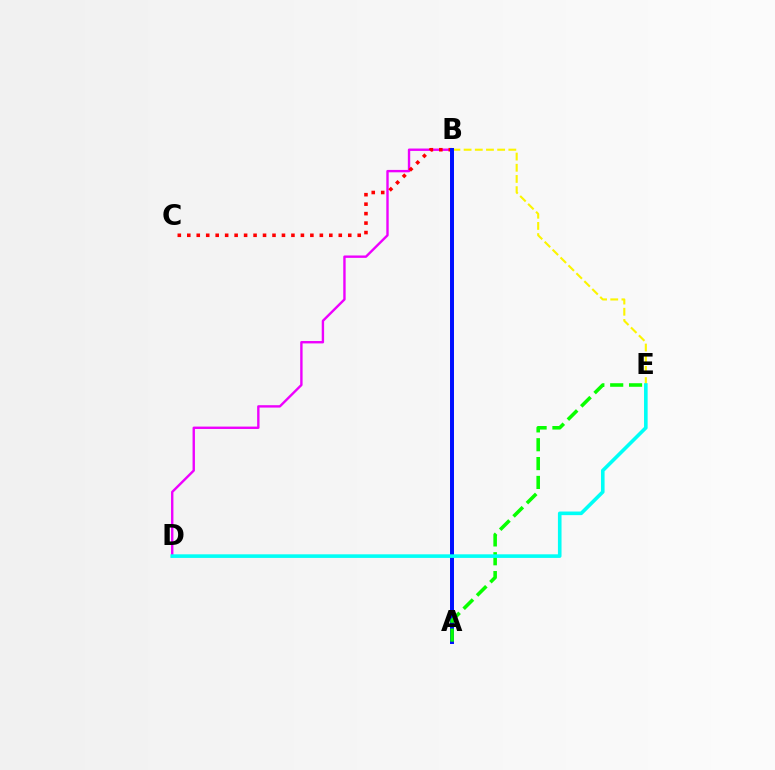{('B', 'D'): [{'color': '#ee00ff', 'line_style': 'solid', 'thickness': 1.72}], ('B', 'C'): [{'color': '#ff0000', 'line_style': 'dotted', 'thickness': 2.57}], ('B', 'E'): [{'color': '#fcf500', 'line_style': 'dashed', 'thickness': 1.52}], ('A', 'B'): [{'color': '#0010ff', 'line_style': 'solid', 'thickness': 2.86}], ('A', 'E'): [{'color': '#08ff00', 'line_style': 'dashed', 'thickness': 2.56}], ('D', 'E'): [{'color': '#00fff6', 'line_style': 'solid', 'thickness': 2.59}]}